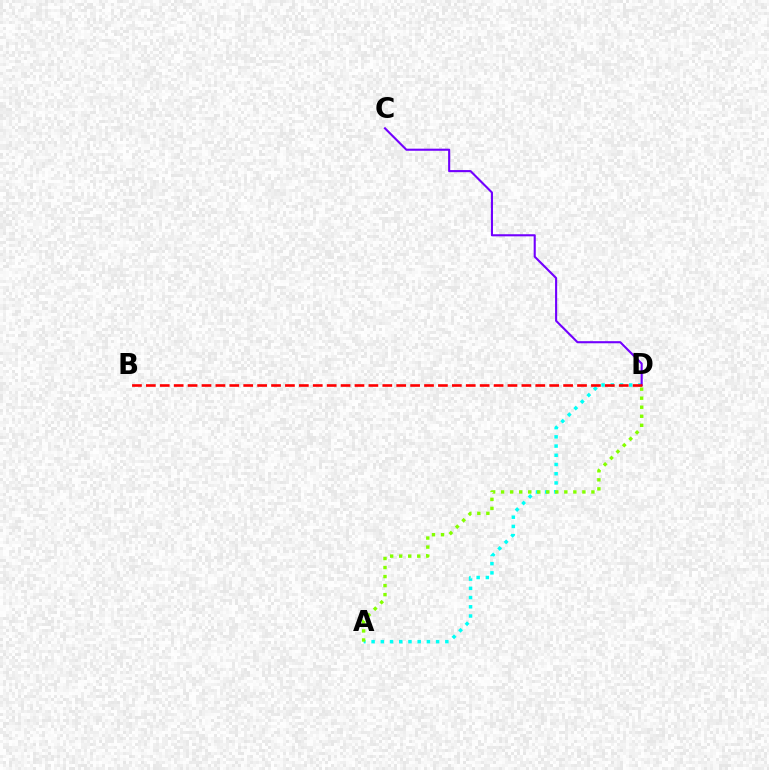{('A', 'D'): [{'color': '#00fff6', 'line_style': 'dotted', 'thickness': 2.5}, {'color': '#84ff00', 'line_style': 'dotted', 'thickness': 2.45}], ('C', 'D'): [{'color': '#7200ff', 'line_style': 'solid', 'thickness': 1.52}], ('B', 'D'): [{'color': '#ff0000', 'line_style': 'dashed', 'thickness': 1.89}]}